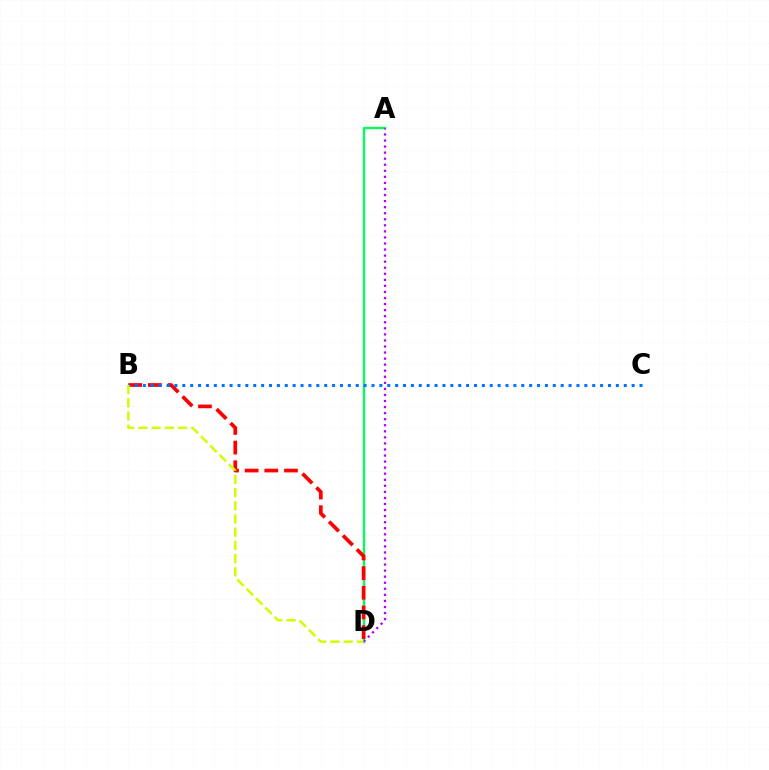{('A', 'D'): [{'color': '#00ff5c', 'line_style': 'solid', 'thickness': 1.69}, {'color': '#b900ff', 'line_style': 'dotted', 'thickness': 1.65}], ('B', 'D'): [{'color': '#ff0000', 'line_style': 'dashed', 'thickness': 2.67}, {'color': '#d1ff00', 'line_style': 'dashed', 'thickness': 1.79}], ('B', 'C'): [{'color': '#0074ff', 'line_style': 'dotted', 'thickness': 2.14}]}